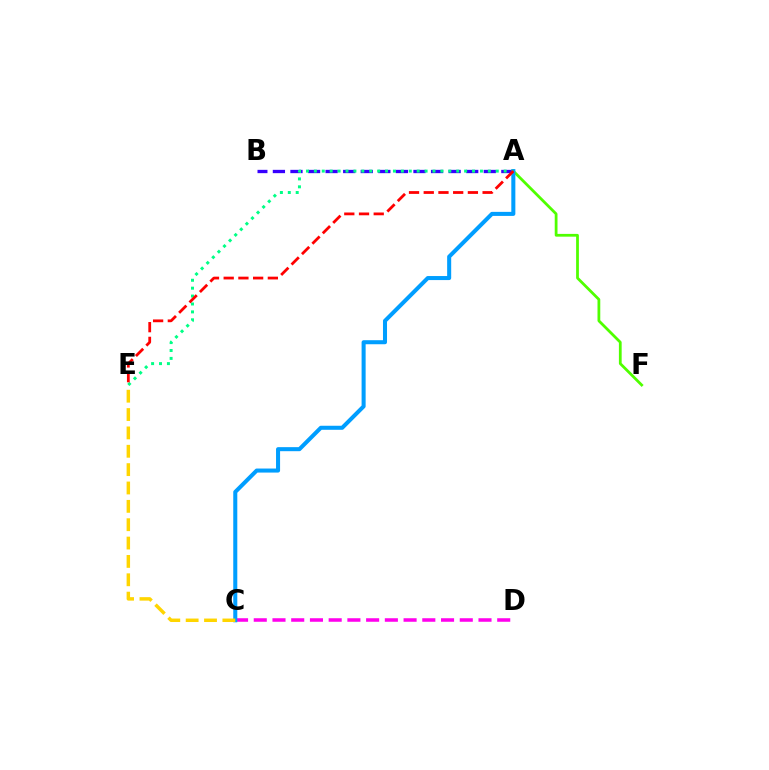{('C', 'D'): [{'color': '#ff00ed', 'line_style': 'dashed', 'thickness': 2.54}], ('A', 'F'): [{'color': '#4fff00', 'line_style': 'solid', 'thickness': 1.99}], ('A', 'C'): [{'color': '#009eff', 'line_style': 'solid', 'thickness': 2.91}], ('A', 'B'): [{'color': '#3700ff', 'line_style': 'dashed', 'thickness': 2.39}], ('C', 'E'): [{'color': '#ffd500', 'line_style': 'dashed', 'thickness': 2.49}], ('A', 'E'): [{'color': '#00ff86', 'line_style': 'dotted', 'thickness': 2.15}, {'color': '#ff0000', 'line_style': 'dashed', 'thickness': 2.0}]}